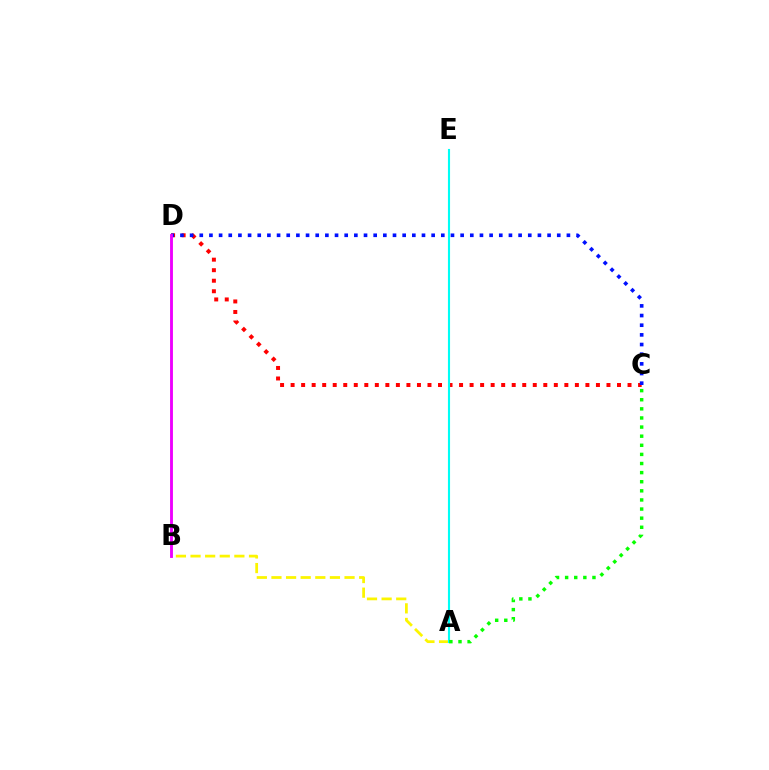{('A', 'B'): [{'color': '#fcf500', 'line_style': 'dashed', 'thickness': 1.99}], ('C', 'D'): [{'color': '#ff0000', 'line_style': 'dotted', 'thickness': 2.86}, {'color': '#0010ff', 'line_style': 'dotted', 'thickness': 2.63}], ('A', 'E'): [{'color': '#00fff6', 'line_style': 'solid', 'thickness': 1.52}], ('A', 'C'): [{'color': '#08ff00', 'line_style': 'dotted', 'thickness': 2.47}], ('B', 'D'): [{'color': '#ee00ff', 'line_style': 'solid', 'thickness': 2.07}]}